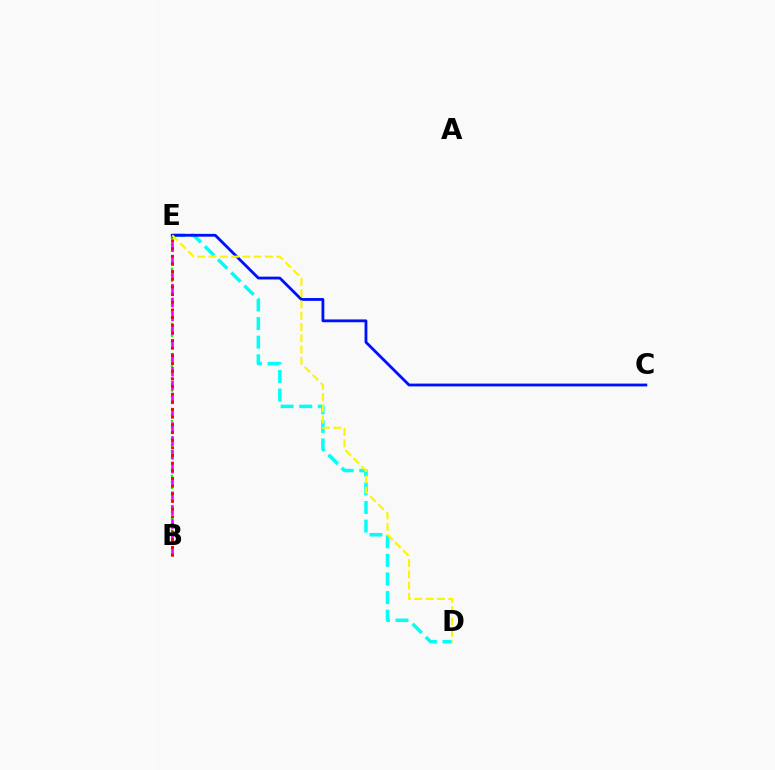{('D', 'E'): [{'color': '#00fff6', 'line_style': 'dashed', 'thickness': 2.53}, {'color': '#fcf500', 'line_style': 'dashed', 'thickness': 1.53}], ('B', 'E'): [{'color': '#08ff00', 'line_style': 'dotted', 'thickness': 1.65}, {'color': '#ee00ff', 'line_style': 'dashed', 'thickness': 1.88}, {'color': '#ff0000', 'line_style': 'dotted', 'thickness': 2.08}], ('C', 'E'): [{'color': '#0010ff', 'line_style': 'solid', 'thickness': 2.03}]}